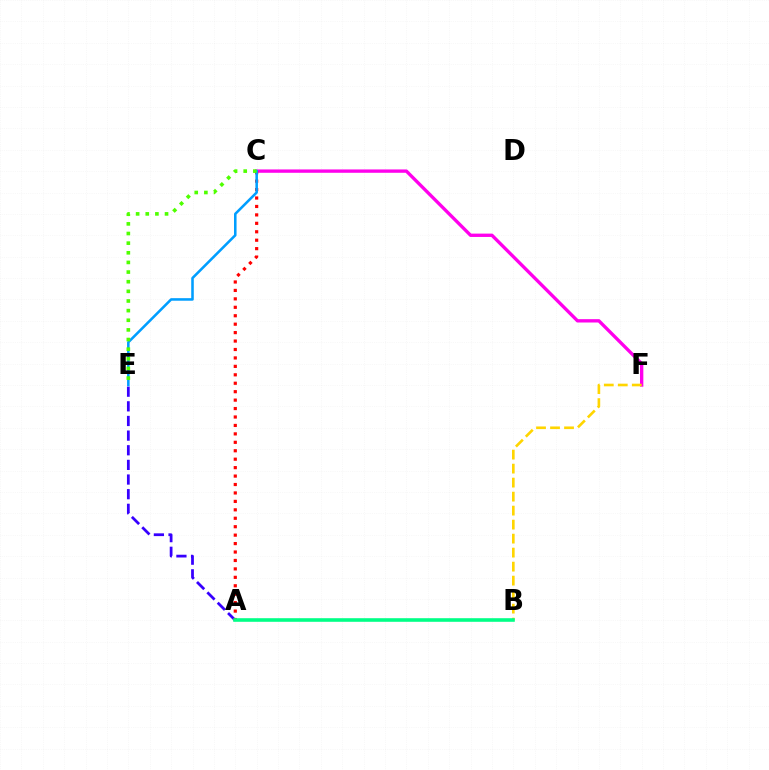{('C', 'F'): [{'color': '#ff00ed', 'line_style': 'solid', 'thickness': 2.41}], ('A', 'E'): [{'color': '#3700ff', 'line_style': 'dashed', 'thickness': 1.99}], ('B', 'F'): [{'color': '#ffd500', 'line_style': 'dashed', 'thickness': 1.9}], ('A', 'C'): [{'color': '#ff0000', 'line_style': 'dotted', 'thickness': 2.29}], ('C', 'E'): [{'color': '#009eff', 'line_style': 'solid', 'thickness': 1.84}, {'color': '#4fff00', 'line_style': 'dotted', 'thickness': 2.62}], ('A', 'B'): [{'color': '#00ff86', 'line_style': 'solid', 'thickness': 2.59}]}